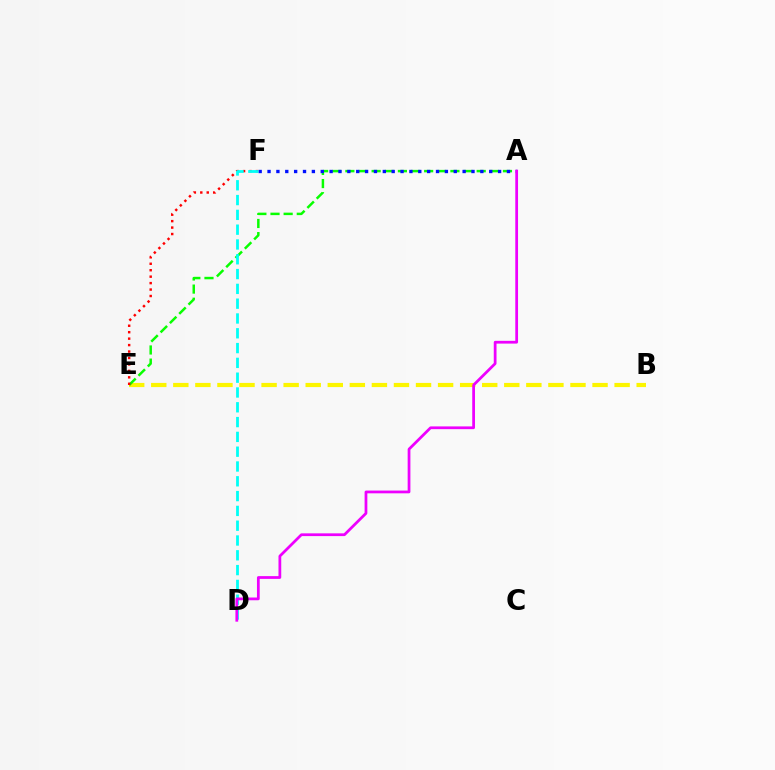{('B', 'E'): [{'color': '#fcf500', 'line_style': 'dashed', 'thickness': 3.0}], ('A', 'E'): [{'color': '#08ff00', 'line_style': 'dashed', 'thickness': 1.78}], ('A', 'F'): [{'color': '#0010ff', 'line_style': 'dotted', 'thickness': 2.41}], ('E', 'F'): [{'color': '#ff0000', 'line_style': 'dotted', 'thickness': 1.75}], ('D', 'F'): [{'color': '#00fff6', 'line_style': 'dashed', 'thickness': 2.01}], ('A', 'D'): [{'color': '#ee00ff', 'line_style': 'solid', 'thickness': 1.98}]}